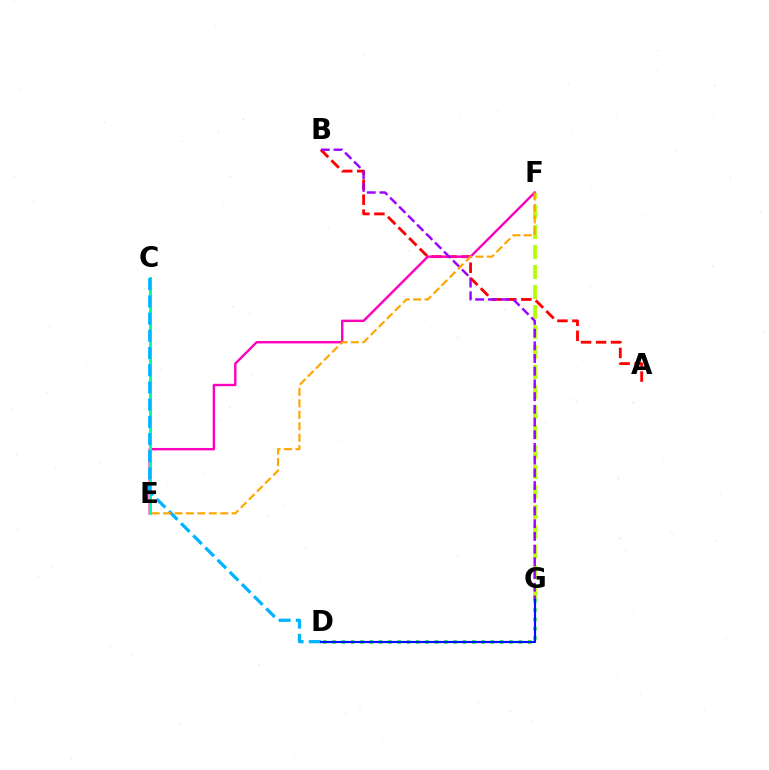{('F', 'G'): [{'color': '#b3ff00', 'line_style': 'dashed', 'thickness': 2.72}], ('A', 'B'): [{'color': '#ff0000', 'line_style': 'dashed', 'thickness': 2.04}], ('E', 'F'): [{'color': '#ff00bd', 'line_style': 'solid', 'thickness': 1.73}, {'color': '#ffa500', 'line_style': 'dashed', 'thickness': 1.55}], ('C', 'E'): [{'color': '#00ff9d', 'line_style': 'solid', 'thickness': 2.16}], ('D', 'G'): [{'color': '#08ff00', 'line_style': 'dotted', 'thickness': 2.53}, {'color': '#0010ff', 'line_style': 'solid', 'thickness': 1.56}], ('C', 'D'): [{'color': '#00b5ff', 'line_style': 'dashed', 'thickness': 2.34}], ('B', 'G'): [{'color': '#9b00ff', 'line_style': 'dashed', 'thickness': 1.73}]}